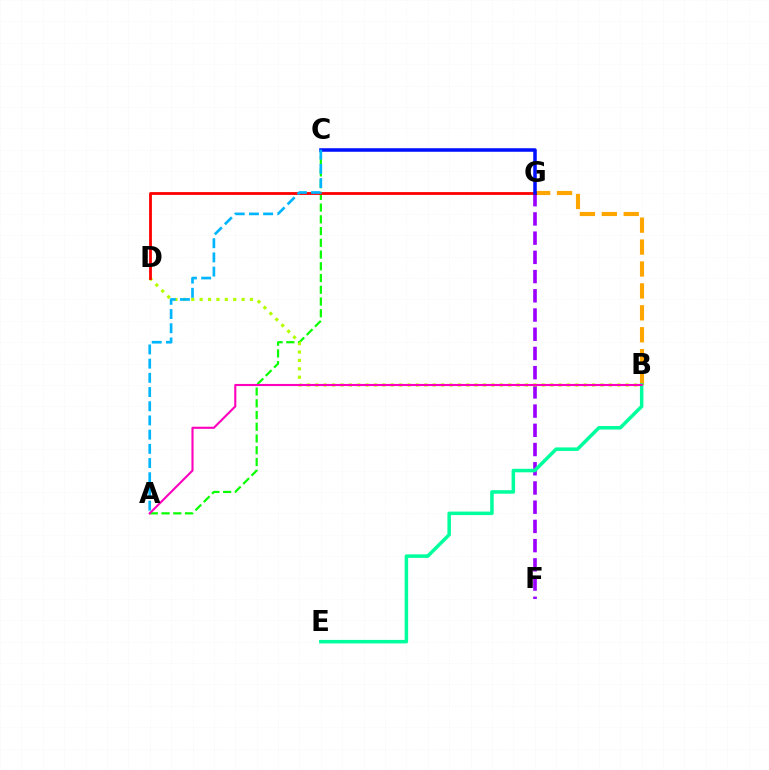{('B', 'G'): [{'color': '#ffa500', 'line_style': 'dashed', 'thickness': 2.98}], ('A', 'C'): [{'color': '#08ff00', 'line_style': 'dashed', 'thickness': 1.59}, {'color': '#00b5ff', 'line_style': 'dashed', 'thickness': 1.93}], ('F', 'G'): [{'color': '#9b00ff', 'line_style': 'dashed', 'thickness': 2.61}], ('B', 'D'): [{'color': '#b3ff00', 'line_style': 'dotted', 'thickness': 2.28}], ('B', 'E'): [{'color': '#00ff9d', 'line_style': 'solid', 'thickness': 2.54}], ('D', 'G'): [{'color': '#ff0000', 'line_style': 'solid', 'thickness': 2.02}], ('C', 'G'): [{'color': '#0010ff', 'line_style': 'solid', 'thickness': 2.54}], ('A', 'B'): [{'color': '#ff00bd', 'line_style': 'solid', 'thickness': 1.52}]}